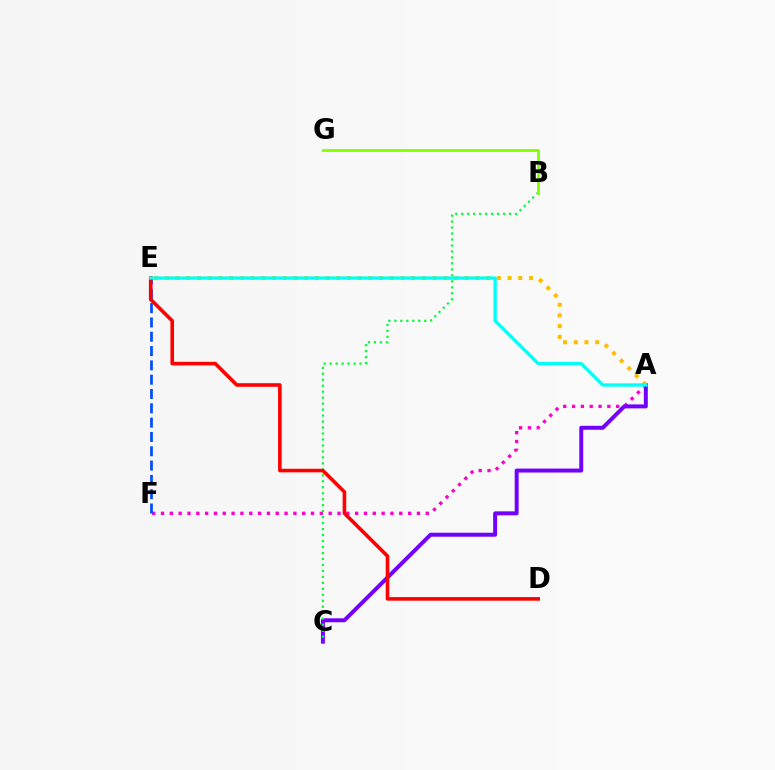{('A', 'F'): [{'color': '#ff00cf', 'line_style': 'dotted', 'thickness': 2.4}], ('A', 'C'): [{'color': '#7200ff', 'line_style': 'solid', 'thickness': 2.85}], ('E', 'F'): [{'color': '#004bff', 'line_style': 'dashed', 'thickness': 1.94}], ('B', 'C'): [{'color': '#00ff39', 'line_style': 'dotted', 'thickness': 1.62}], ('D', 'E'): [{'color': '#ff0000', 'line_style': 'solid', 'thickness': 2.59}], ('A', 'E'): [{'color': '#ffbd00', 'line_style': 'dotted', 'thickness': 2.91}, {'color': '#00fff6', 'line_style': 'solid', 'thickness': 2.39}], ('B', 'G'): [{'color': '#84ff00', 'line_style': 'solid', 'thickness': 2.02}]}